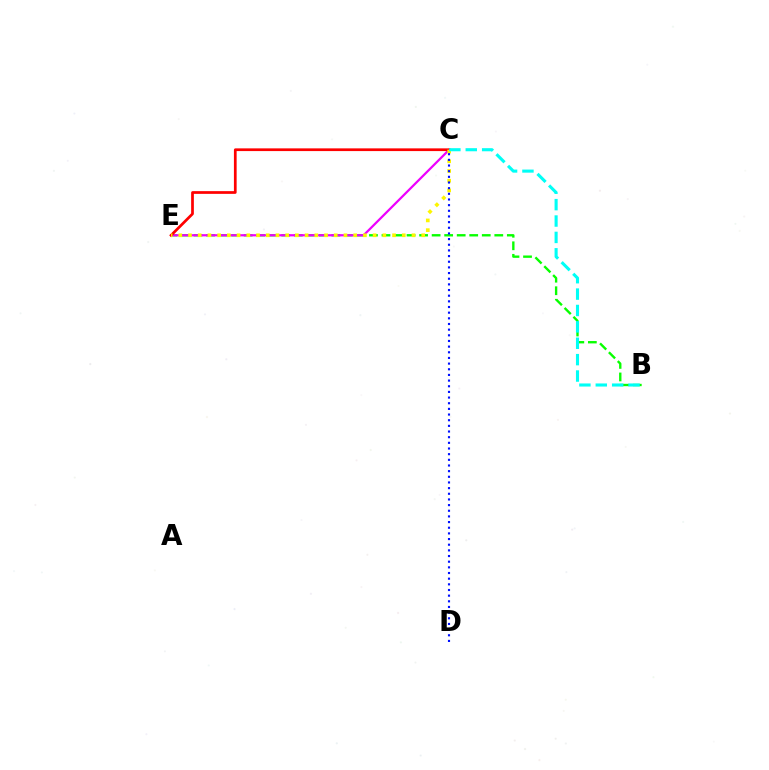{('B', 'E'): [{'color': '#08ff00', 'line_style': 'dashed', 'thickness': 1.7}], ('C', 'E'): [{'color': '#ee00ff', 'line_style': 'solid', 'thickness': 1.6}, {'color': '#ff0000', 'line_style': 'solid', 'thickness': 1.96}, {'color': '#fcf500', 'line_style': 'dotted', 'thickness': 2.64}], ('B', 'C'): [{'color': '#00fff6', 'line_style': 'dashed', 'thickness': 2.23}], ('C', 'D'): [{'color': '#0010ff', 'line_style': 'dotted', 'thickness': 1.54}]}